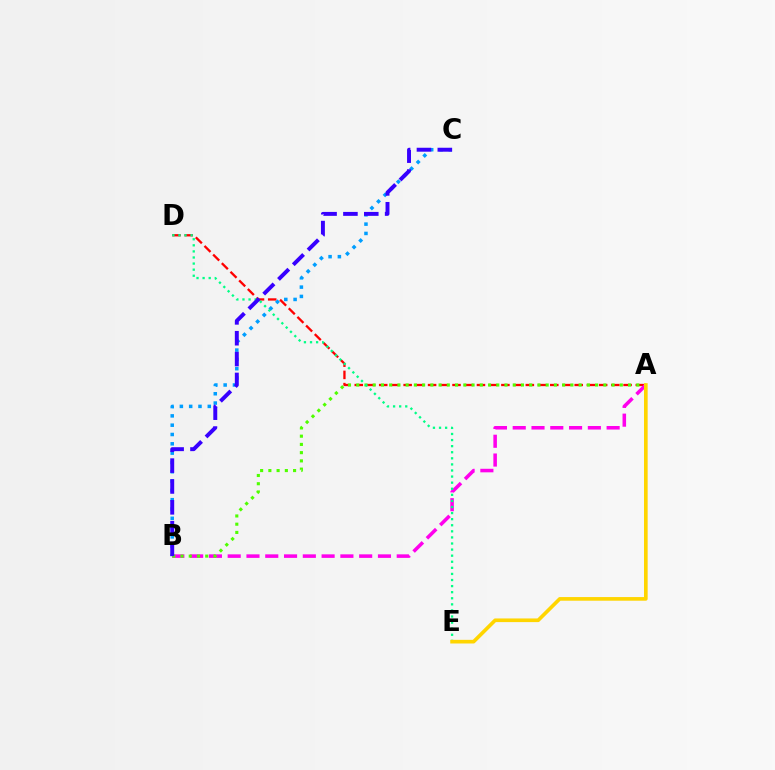{('A', 'D'): [{'color': '#ff0000', 'line_style': 'dashed', 'thickness': 1.66}], ('A', 'B'): [{'color': '#ff00ed', 'line_style': 'dashed', 'thickness': 2.55}, {'color': '#4fff00', 'line_style': 'dotted', 'thickness': 2.24}], ('B', 'C'): [{'color': '#009eff', 'line_style': 'dotted', 'thickness': 2.53}, {'color': '#3700ff', 'line_style': 'dashed', 'thickness': 2.83}], ('D', 'E'): [{'color': '#00ff86', 'line_style': 'dotted', 'thickness': 1.65}], ('A', 'E'): [{'color': '#ffd500', 'line_style': 'solid', 'thickness': 2.63}]}